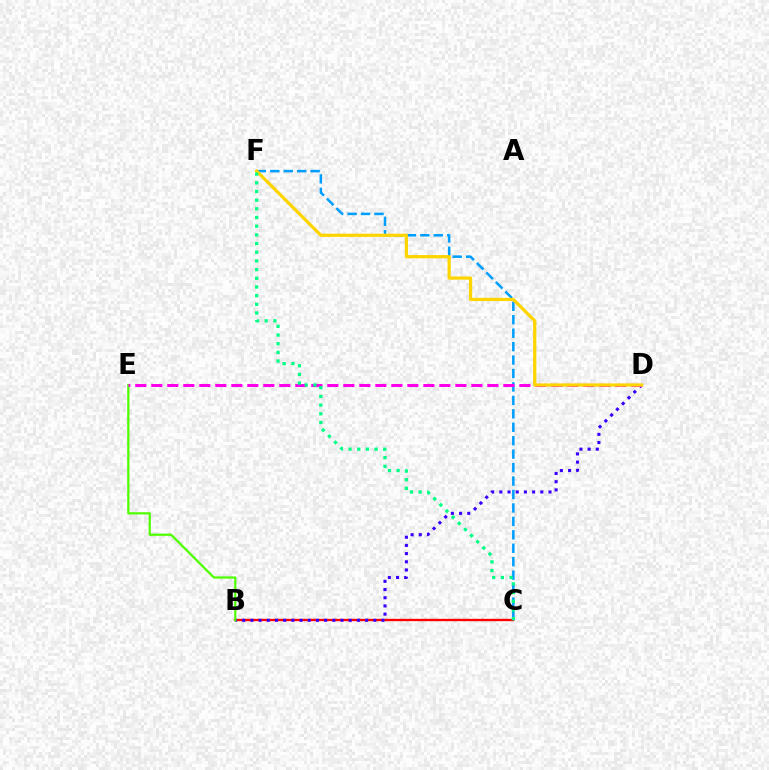{('B', 'C'): [{'color': '#ff0000', 'line_style': 'solid', 'thickness': 1.7}], ('B', 'D'): [{'color': '#3700ff', 'line_style': 'dotted', 'thickness': 2.23}], ('C', 'F'): [{'color': '#009eff', 'line_style': 'dashed', 'thickness': 1.83}, {'color': '#00ff86', 'line_style': 'dotted', 'thickness': 2.36}], ('B', 'E'): [{'color': '#4fff00', 'line_style': 'solid', 'thickness': 1.6}], ('D', 'E'): [{'color': '#ff00ed', 'line_style': 'dashed', 'thickness': 2.17}], ('D', 'F'): [{'color': '#ffd500', 'line_style': 'solid', 'thickness': 2.32}]}